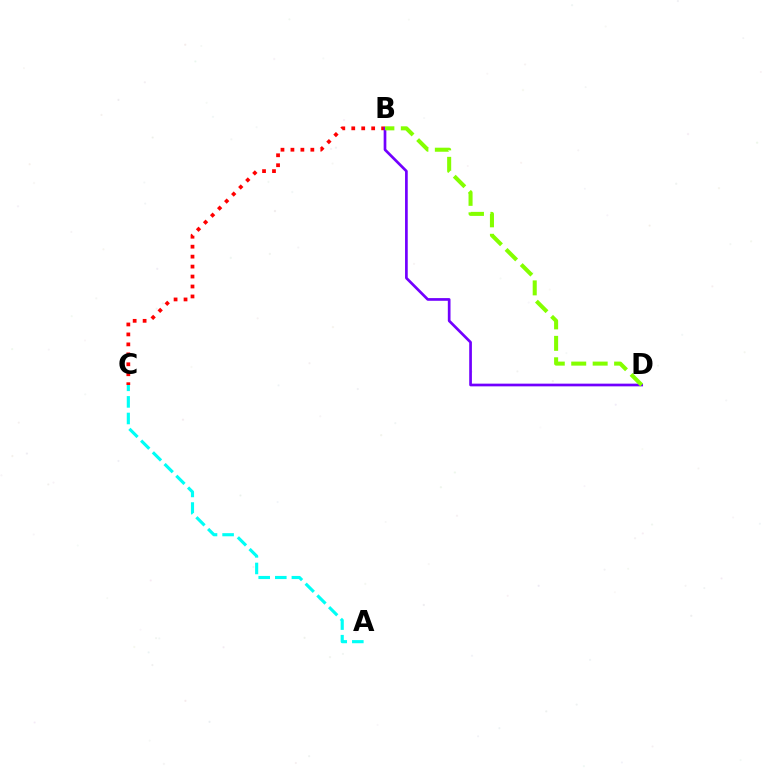{('B', 'C'): [{'color': '#ff0000', 'line_style': 'dotted', 'thickness': 2.7}], ('B', 'D'): [{'color': '#7200ff', 'line_style': 'solid', 'thickness': 1.94}, {'color': '#84ff00', 'line_style': 'dashed', 'thickness': 2.91}], ('A', 'C'): [{'color': '#00fff6', 'line_style': 'dashed', 'thickness': 2.25}]}